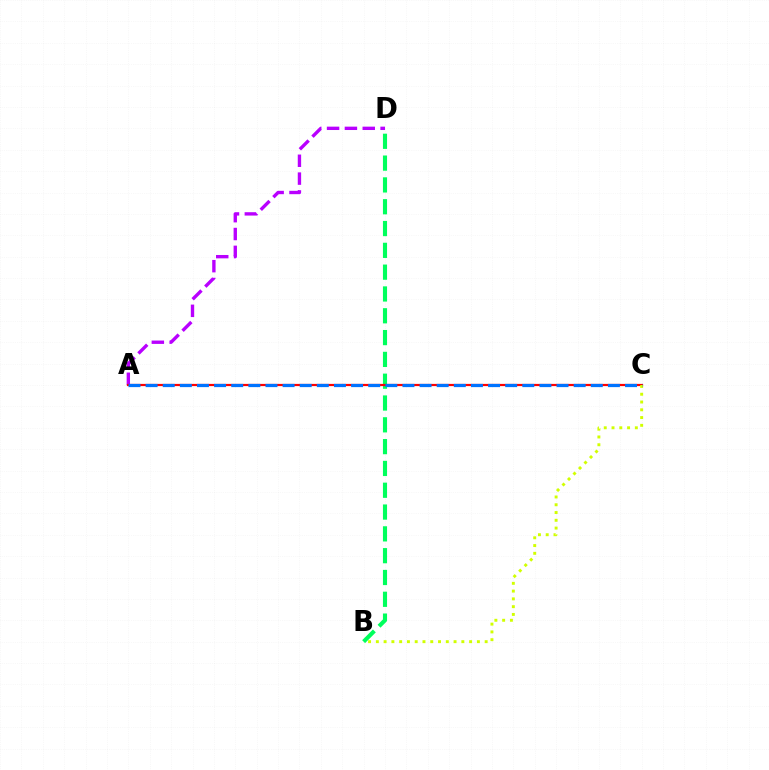{('A', 'D'): [{'color': '#b900ff', 'line_style': 'dashed', 'thickness': 2.42}], ('B', 'D'): [{'color': '#00ff5c', 'line_style': 'dashed', 'thickness': 2.96}], ('A', 'C'): [{'color': '#ff0000', 'line_style': 'solid', 'thickness': 1.59}, {'color': '#0074ff', 'line_style': 'dashed', 'thickness': 2.33}], ('B', 'C'): [{'color': '#d1ff00', 'line_style': 'dotted', 'thickness': 2.11}]}